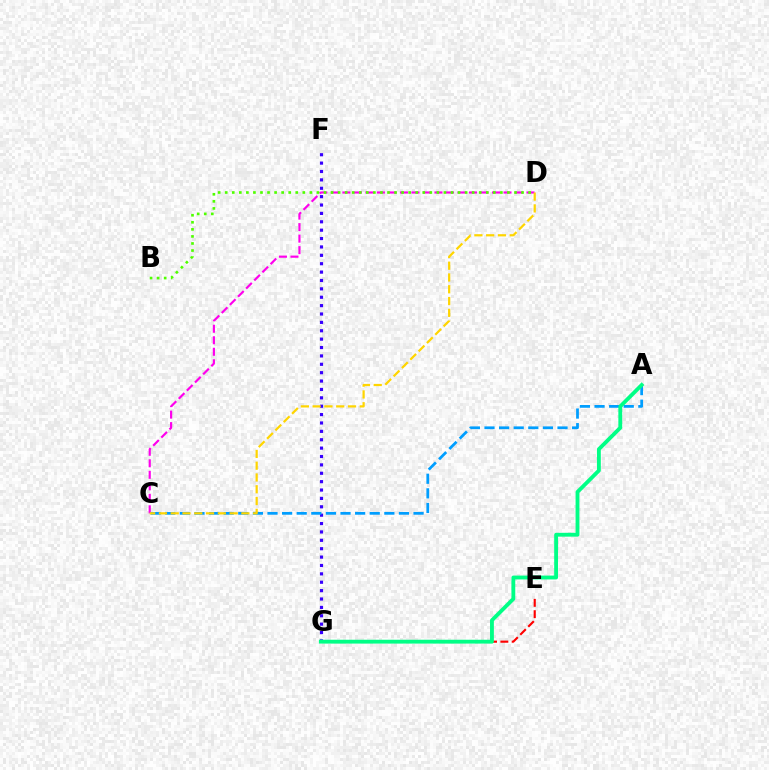{('C', 'D'): [{'color': '#ff00ed', 'line_style': 'dashed', 'thickness': 1.56}, {'color': '#ffd500', 'line_style': 'dashed', 'thickness': 1.6}], ('F', 'G'): [{'color': '#3700ff', 'line_style': 'dotted', 'thickness': 2.28}], ('E', 'G'): [{'color': '#ff0000', 'line_style': 'dashed', 'thickness': 1.54}], ('A', 'C'): [{'color': '#009eff', 'line_style': 'dashed', 'thickness': 1.98}], ('B', 'D'): [{'color': '#4fff00', 'line_style': 'dotted', 'thickness': 1.92}], ('A', 'G'): [{'color': '#00ff86', 'line_style': 'solid', 'thickness': 2.77}]}